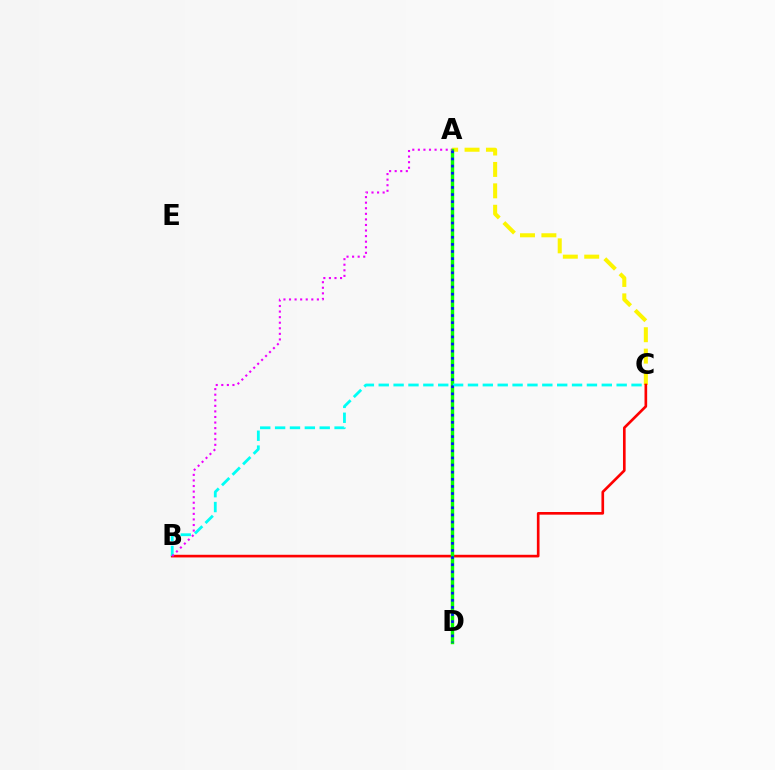{('A', 'C'): [{'color': '#fcf500', 'line_style': 'dashed', 'thickness': 2.91}], ('B', 'C'): [{'color': '#ff0000', 'line_style': 'solid', 'thickness': 1.91}, {'color': '#00fff6', 'line_style': 'dashed', 'thickness': 2.02}], ('A', 'D'): [{'color': '#08ff00', 'line_style': 'solid', 'thickness': 2.46}, {'color': '#0010ff', 'line_style': 'dotted', 'thickness': 1.93}], ('A', 'B'): [{'color': '#ee00ff', 'line_style': 'dotted', 'thickness': 1.51}]}